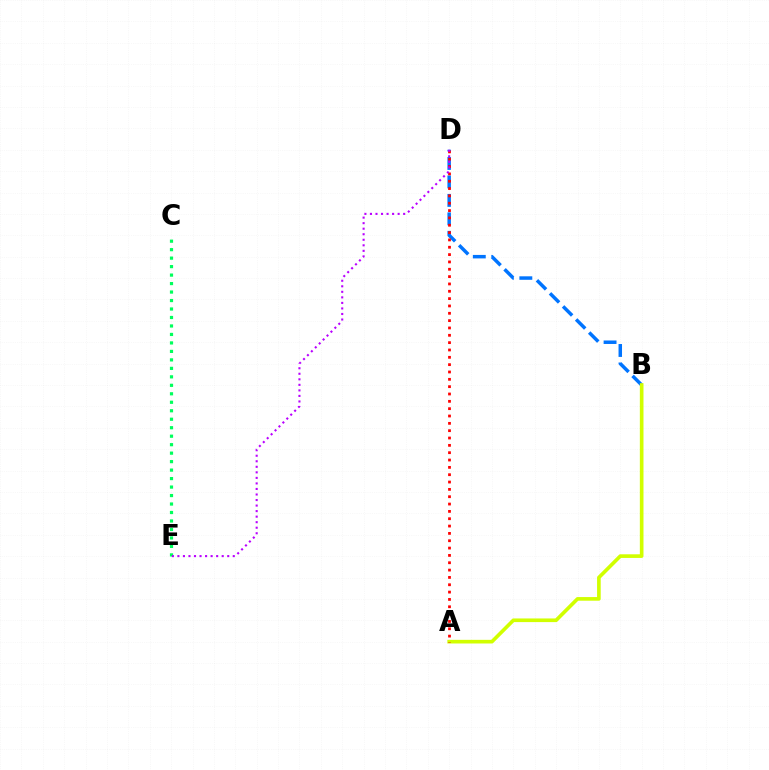{('B', 'D'): [{'color': '#0074ff', 'line_style': 'dashed', 'thickness': 2.51}], ('A', 'B'): [{'color': '#d1ff00', 'line_style': 'solid', 'thickness': 2.63}], ('C', 'E'): [{'color': '#00ff5c', 'line_style': 'dotted', 'thickness': 2.3}], ('A', 'D'): [{'color': '#ff0000', 'line_style': 'dotted', 'thickness': 1.99}], ('D', 'E'): [{'color': '#b900ff', 'line_style': 'dotted', 'thickness': 1.5}]}